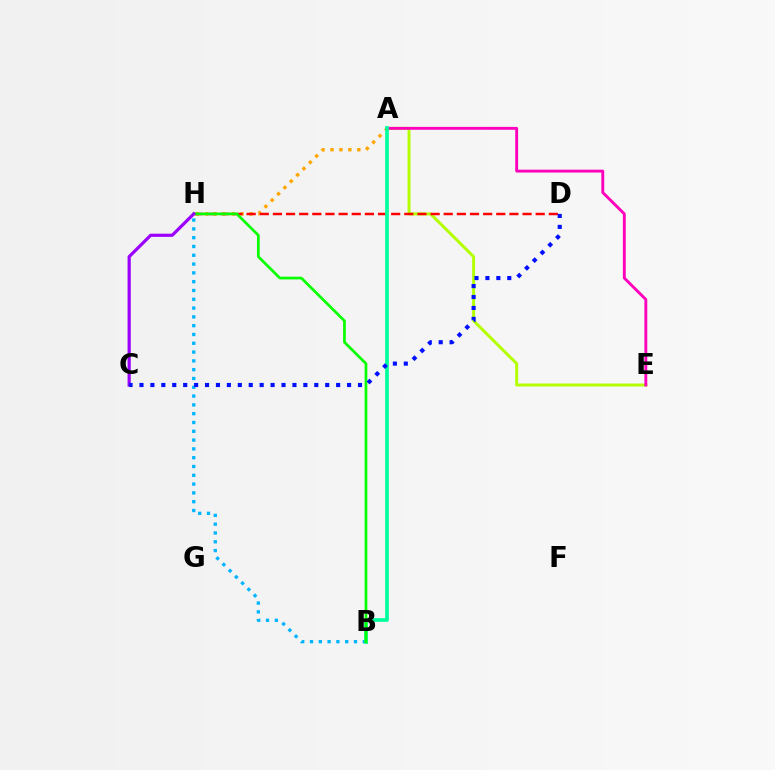{('A', 'E'): [{'color': '#b3ff00', 'line_style': 'solid', 'thickness': 2.13}, {'color': '#ff00bd', 'line_style': 'solid', 'thickness': 2.07}], ('B', 'H'): [{'color': '#00b5ff', 'line_style': 'dotted', 'thickness': 2.39}, {'color': '#08ff00', 'line_style': 'solid', 'thickness': 1.96}], ('A', 'H'): [{'color': '#ffa500', 'line_style': 'dotted', 'thickness': 2.43}], ('D', 'H'): [{'color': '#ff0000', 'line_style': 'dashed', 'thickness': 1.78}], ('A', 'B'): [{'color': '#00ff9d', 'line_style': 'solid', 'thickness': 2.66}], ('C', 'H'): [{'color': '#9b00ff', 'line_style': 'solid', 'thickness': 2.29}], ('C', 'D'): [{'color': '#0010ff', 'line_style': 'dotted', 'thickness': 2.97}]}